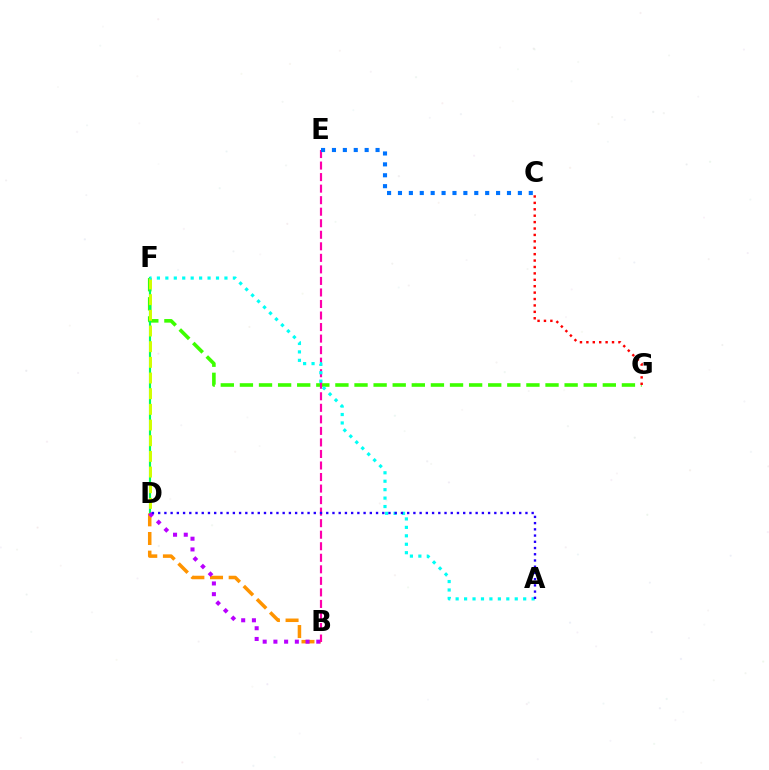{('F', 'G'): [{'color': '#3dff00', 'line_style': 'dashed', 'thickness': 2.59}], ('D', 'F'): [{'color': '#00ff5c', 'line_style': 'solid', 'thickness': 1.55}, {'color': '#d1ff00', 'line_style': 'dashed', 'thickness': 2.13}], ('B', 'D'): [{'color': '#ff9400', 'line_style': 'dashed', 'thickness': 2.53}, {'color': '#b900ff', 'line_style': 'dotted', 'thickness': 2.91}], ('B', 'E'): [{'color': '#ff00ac', 'line_style': 'dashed', 'thickness': 1.57}], ('C', 'G'): [{'color': '#ff0000', 'line_style': 'dotted', 'thickness': 1.74}], ('C', 'E'): [{'color': '#0074ff', 'line_style': 'dotted', 'thickness': 2.96}], ('A', 'F'): [{'color': '#00fff6', 'line_style': 'dotted', 'thickness': 2.29}], ('A', 'D'): [{'color': '#2500ff', 'line_style': 'dotted', 'thickness': 1.69}]}